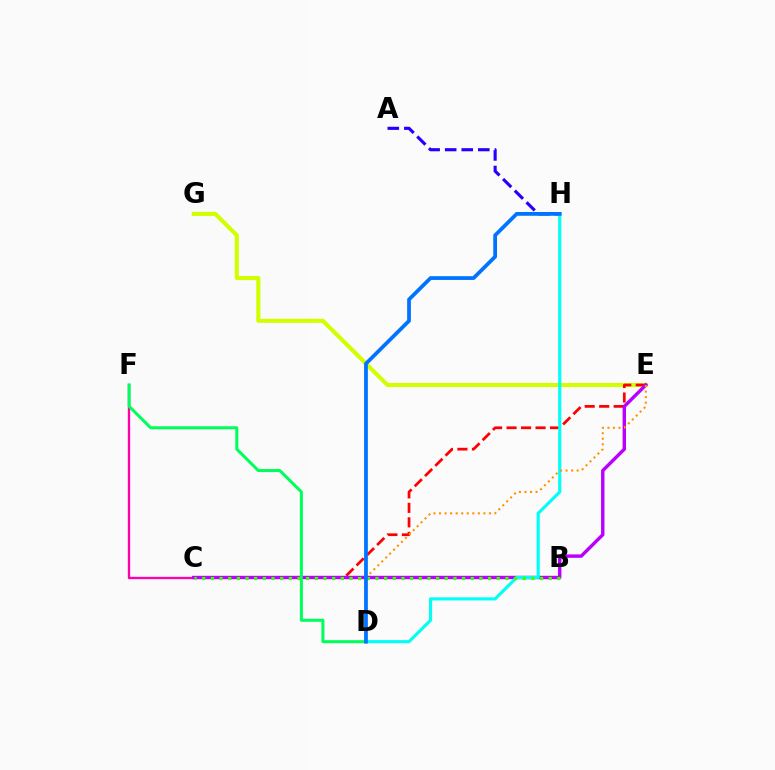{('A', 'H'): [{'color': '#2500ff', 'line_style': 'dashed', 'thickness': 2.25}], ('E', 'G'): [{'color': '#d1ff00', 'line_style': 'solid', 'thickness': 2.95}], ('C', 'E'): [{'color': '#ff0000', 'line_style': 'dashed', 'thickness': 1.97}, {'color': '#b900ff', 'line_style': 'solid', 'thickness': 2.45}], ('C', 'F'): [{'color': '#ff00ac', 'line_style': 'solid', 'thickness': 1.69}], ('D', 'F'): [{'color': '#00ff5c', 'line_style': 'solid', 'thickness': 2.18}], ('D', 'H'): [{'color': '#00fff6', 'line_style': 'solid', 'thickness': 2.26}, {'color': '#0074ff', 'line_style': 'solid', 'thickness': 2.71}], ('D', 'E'): [{'color': '#ff9400', 'line_style': 'dotted', 'thickness': 1.51}], ('B', 'C'): [{'color': '#3dff00', 'line_style': 'dotted', 'thickness': 2.35}]}